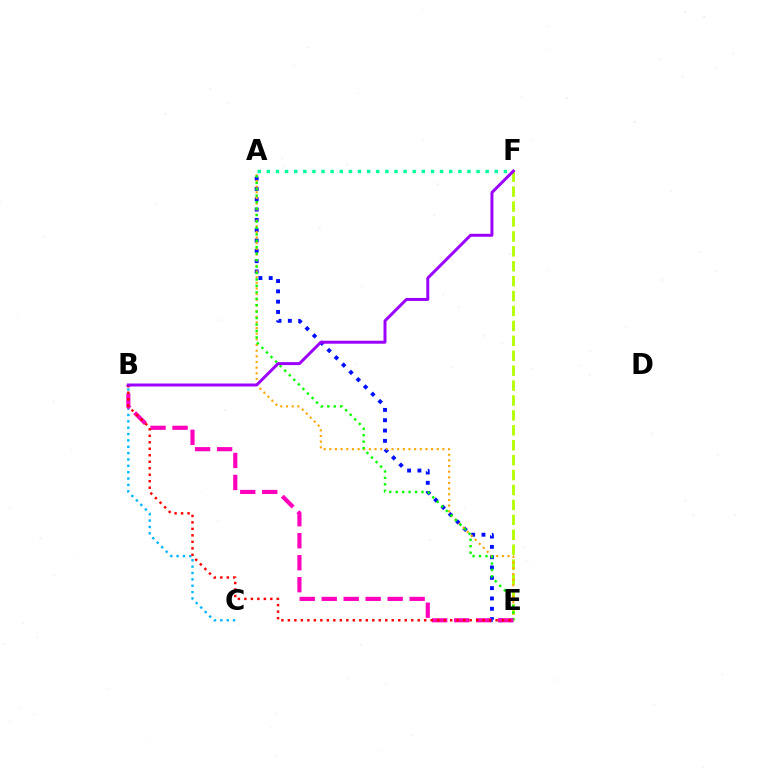{('E', 'F'): [{'color': '#b3ff00', 'line_style': 'dashed', 'thickness': 2.03}], ('A', 'E'): [{'color': '#0010ff', 'line_style': 'dotted', 'thickness': 2.8}, {'color': '#ffa500', 'line_style': 'dotted', 'thickness': 1.54}, {'color': '#08ff00', 'line_style': 'dotted', 'thickness': 1.75}], ('A', 'F'): [{'color': '#00ff9d', 'line_style': 'dotted', 'thickness': 2.48}], ('B', 'C'): [{'color': '#00b5ff', 'line_style': 'dotted', 'thickness': 1.73}], ('B', 'E'): [{'color': '#ff00bd', 'line_style': 'dashed', 'thickness': 2.99}, {'color': '#ff0000', 'line_style': 'dotted', 'thickness': 1.76}], ('B', 'F'): [{'color': '#9b00ff', 'line_style': 'solid', 'thickness': 2.14}]}